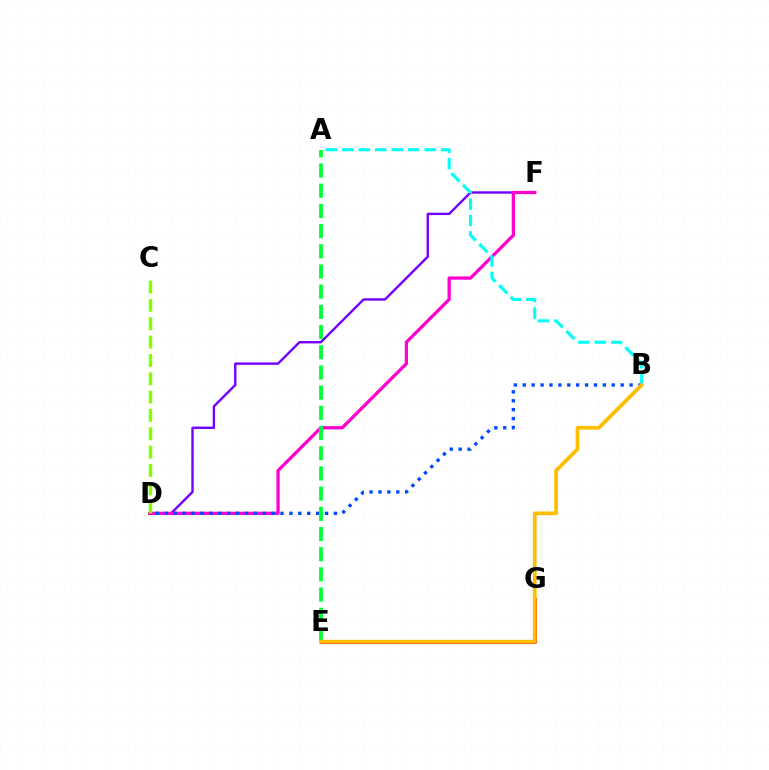{('D', 'F'): [{'color': '#7200ff', 'line_style': 'solid', 'thickness': 1.72}, {'color': '#ff00cf', 'line_style': 'solid', 'thickness': 2.36}], ('E', 'G'): [{'color': '#ff0000', 'line_style': 'solid', 'thickness': 1.95}], ('A', 'B'): [{'color': '#00fff6', 'line_style': 'dashed', 'thickness': 2.24}], ('B', 'D'): [{'color': '#004bff', 'line_style': 'dotted', 'thickness': 2.42}], ('A', 'E'): [{'color': '#00ff39', 'line_style': 'dashed', 'thickness': 2.74}], ('C', 'D'): [{'color': '#84ff00', 'line_style': 'dashed', 'thickness': 2.49}], ('B', 'E'): [{'color': '#ffbd00', 'line_style': 'solid', 'thickness': 2.67}]}